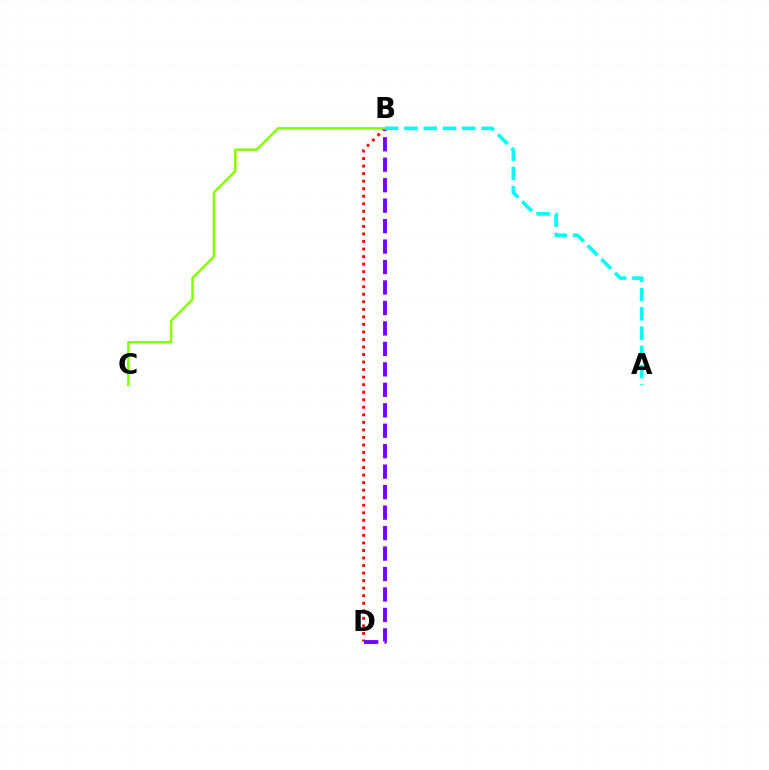{('B', 'D'): [{'color': '#ff0000', 'line_style': 'dotted', 'thickness': 2.05}, {'color': '#7200ff', 'line_style': 'dashed', 'thickness': 2.78}], ('B', 'C'): [{'color': '#84ff00', 'line_style': 'solid', 'thickness': 1.76}], ('A', 'B'): [{'color': '#00fff6', 'line_style': 'dashed', 'thickness': 2.62}]}